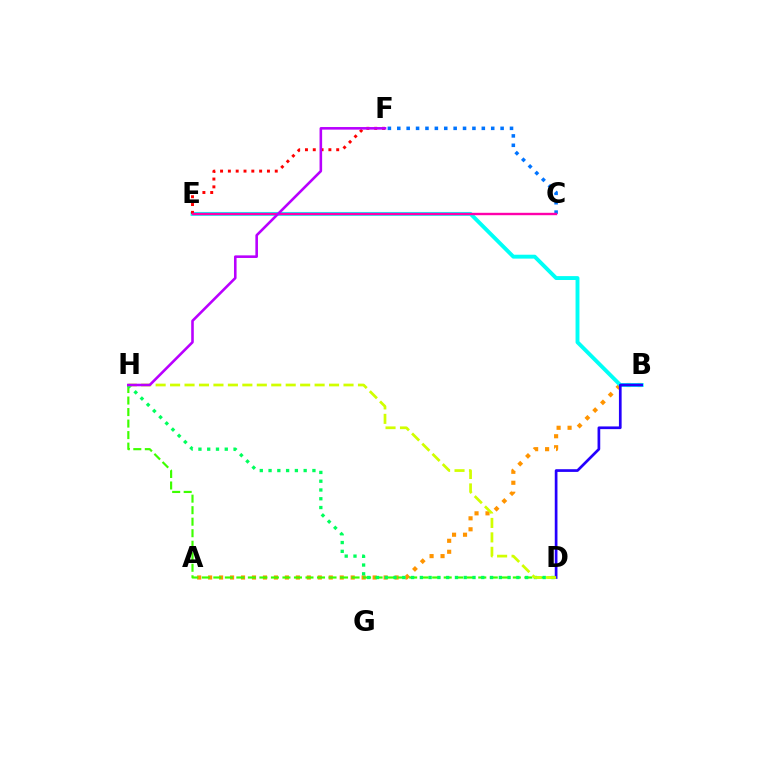{('A', 'B'): [{'color': '#ff9400', 'line_style': 'dotted', 'thickness': 2.98}], ('D', 'H'): [{'color': '#3dff00', 'line_style': 'dashed', 'thickness': 1.56}, {'color': '#00ff5c', 'line_style': 'dotted', 'thickness': 2.38}, {'color': '#d1ff00', 'line_style': 'dashed', 'thickness': 1.96}], ('B', 'E'): [{'color': '#00fff6', 'line_style': 'solid', 'thickness': 2.81}], ('C', 'F'): [{'color': '#0074ff', 'line_style': 'dotted', 'thickness': 2.55}], ('E', 'F'): [{'color': '#ff0000', 'line_style': 'dotted', 'thickness': 2.12}], ('B', 'D'): [{'color': '#2500ff', 'line_style': 'solid', 'thickness': 1.94}], ('C', 'E'): [{'color': '#ff00ac', 'line_style': 'solid', 'thickness': 1.72}], ('F', 'H'): [{'color': '#b900ff', 'line_style': 'solid', 'thickness': 1.86}]}